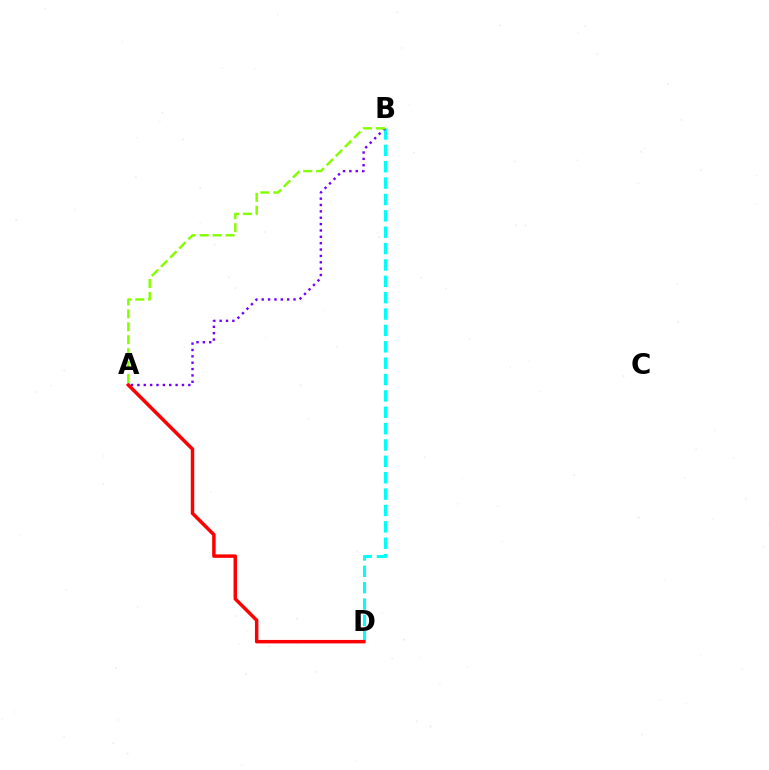{('B', 'D'): [{'color': '#00fff6', 'line_style': 'dashed', 'thickness': 2.22}], ('A', 'B'): [{'color': '#7200ff', 'line_style': 'dotted', 'thickness': 1.73}, {'color': '#84ff00', 'line_style': 'dashed', 'thickness': 1.76}], ('A', 'D'): [{'color': '#ff0000', 'line_style': 'solid', 'thickness': 2.49}]}